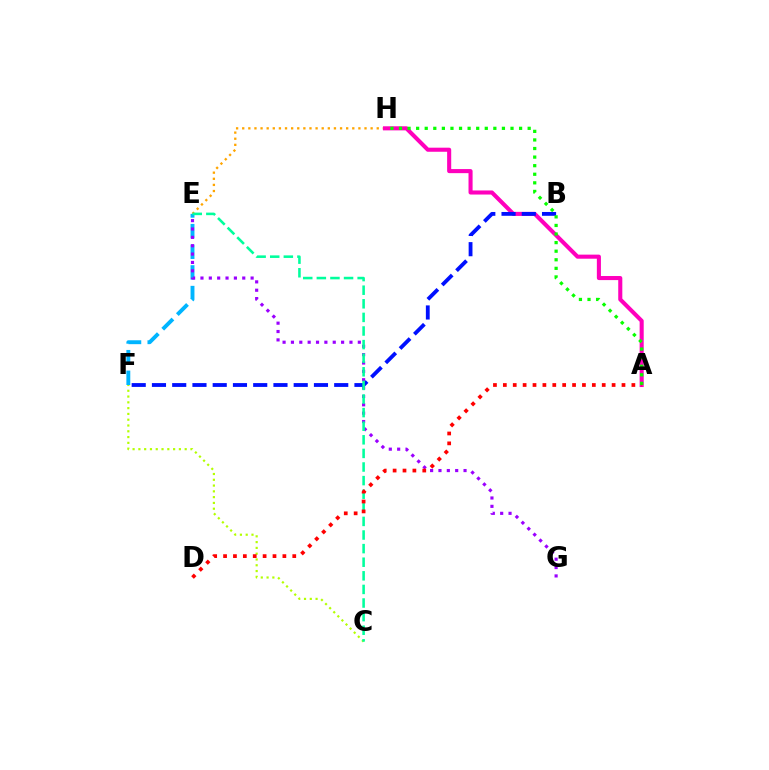{('C', 'F'): [{'color': '#b3ff00', 'line_style': 'dotted', 'thickness': 1.57}], ('E', 'H'): [{'color': '#ffa500', 'line_style': 'dotted', 'thickness': 1.66}], ('E', 'F'): [{'color': '#00b5ff', 'line_style': 'dashed', 'thickness': 2.8}], ('E', 'G'): [{'color': '#9b00ff', 'line_style': 'dotted', 'thickness': 2.27}], ('A', 'H'): [{'color': '#ff00bd', 'line_style': 'solid', 'thickness': 2.94}, {'color': '#08ff00', 'line_style': 'dotted', 'thickness': 2.33}], ('B', 'F'): [{'color': '#0010ff', 'line_style': 'dashed', 'thickness': 2.75}], ('C', 'E'): [{'color': '#00ff9d', 'line_style': 'dashed', 'thickness': 1.85}], ('A', 'D'): [{'color': '#ff0000', 'line_style': 'dotted', 'thickness': 2.69}]}